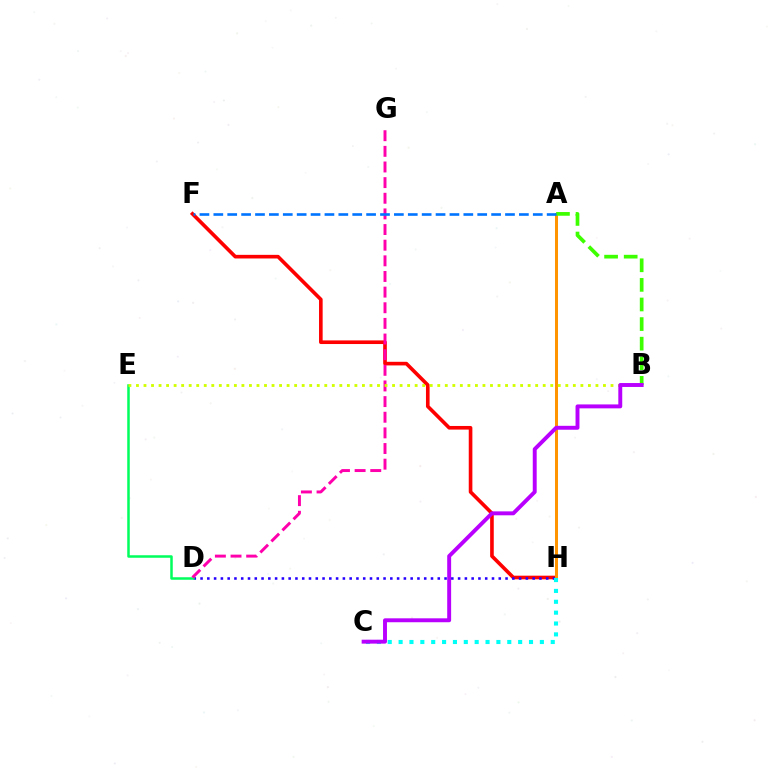{('F', 'H'): [{'color': '#ff0000', 'line_style': 'solid', 'thickness': 2.61}], ('D', 'H'): [{'color': '#2500ff', 'line_style': 'dotted', 'thickness': 1.84}], ('A', 'H'): [{'color': '#ff9400', 'line_style': 'solid', 'thickness': 2.16}], ('D', 'E'): [{'color': '#00ff5c', 'line_style': 'solid', 'thickness': 1.81}], ('D', 'G'): [{'color': '#ff00ac', 'line_style': 'dashed', 'thickness': 2.12}], ('A', 'B'): [{'color': '#3dff00', 'line_style': 'dashed', 'thickness': 2.66}], ('A', 'F'): [{'color': '#0074ff', 'line_style': 'dashed', 'thickness': 1.89}], ('B', 'E'): [{'color': '#d1ff00', 'line_style': 'dotted', 'thickness': 2.05}], ('C', 'H'): [{'color': '#00fff6', 'line_style': 'dotted', 'thickness': 2.95}], ('B', 'C'): [{'color': '#b900ff', 'line_style': 'solid', 'thickness': 2.83}]}